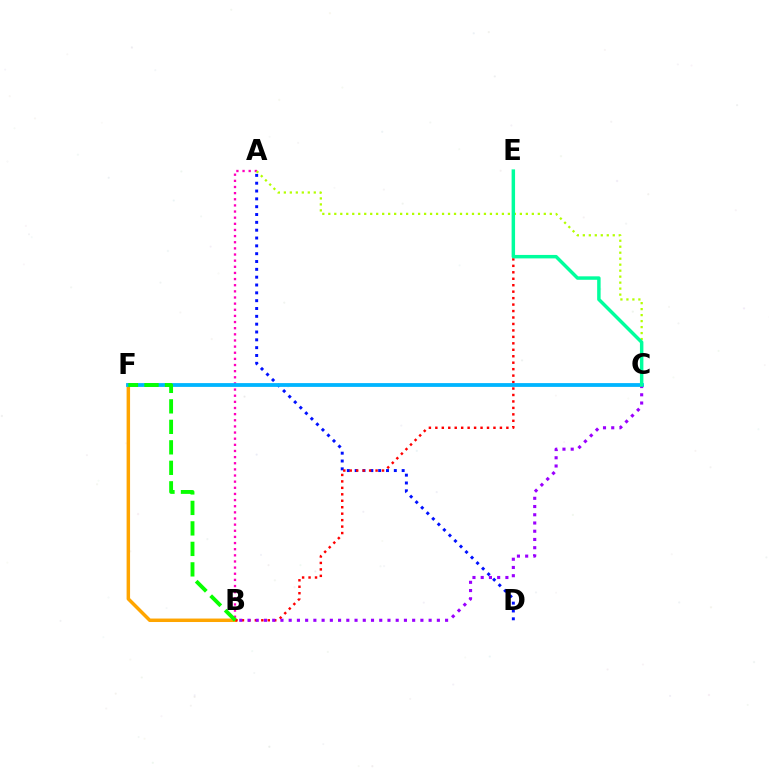{('A', 'B'): [{'color': '#ff00bd', 'line_style': 'dotted', 'thickness': 1.67}], ('A', 'D'): [{'color': '#0010ff', 'line_style': 'dotted', 'thickness': 2.13}], ('B', 'F'): [{'color': '#ffa500', 'line_style': 'solid', 'thickness': 2.5}, {'color': '#08ff00', 'line_style': 'dashed', 'thickness': 2.78}], ('B', 'E'): [{'color': '#ff0000', 'line_style': 'dotted', 'thickness': 1.75}], ('A', 'C'): [{'color': '#b3ff00', 'line_style': 'dotted', 'thickness': 1.63}], ('C', 'F'): [{'color': '#00b5ff', 'line_style': 'solid', 'thickness': 2.73}], ('B', 'C'): [{'color': '#9b00ff', 'line_style': 'dotted', 'thickness': 2.24}], ('C', 'E'): [{'color': '#00ff9d', 'line_style': 'solid', 'thickness': 2.49}]}